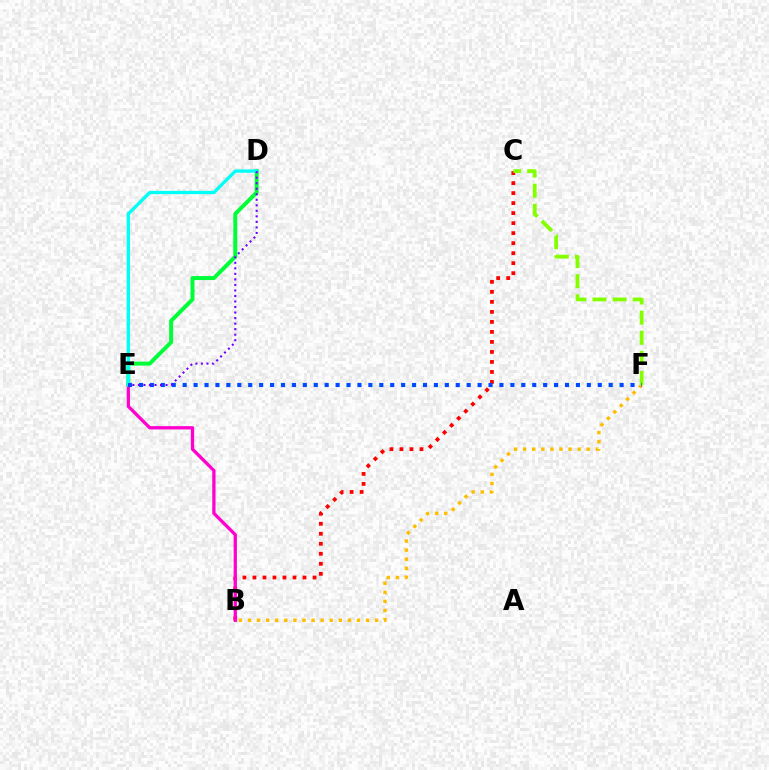{('B', 'F'): [{'color': '#ffbd00', 'line_style': 'dotted', 'thickness': 2.47}], ('D', 'E'): [{'color': '#00ff39', 'line_style': 'solid', 'thickness': 2.86}, {'color': '#00fff6', 'line_style': 'solid', 'thickness': 2.39}, {'color': '#7200ff', 'line_style': 'dotted', 'thickness': 1.5}], ('B', 'C'): [{'color': '#ff0000', 'line_style': 'dotted', 'thickness': 2.72}], ('C', 'F'): [{'color': '#84ff00', 'line_style': 'dashed', 'thickness': 2.73}], ('B', 'E'): [{'color': '#ff00cf', 'line_style': 'solid', 'thickness': 2.37}], ('E', 'F'): [{'color': '#004bff', 'line_style': 'dotted', 'thickness': 2.97}]}